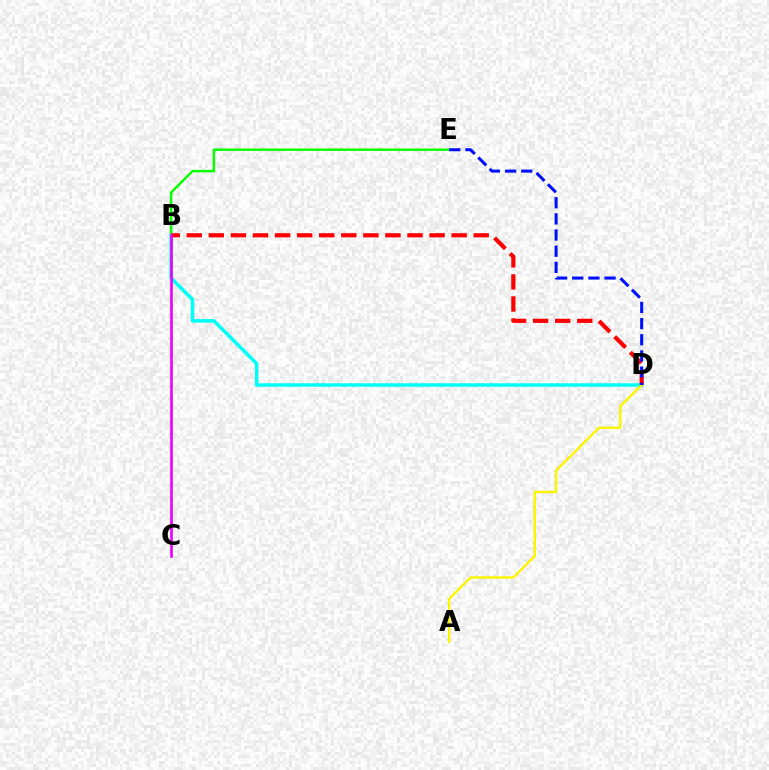{('B', 'E'): [{'color': '#08ff00', 'line_style': 'solid', 'thickness': 1.78}], ('B', 'D'): [{'color': '#00fff6', 'line_style': 'solid', 'thickness': 2.53}, {'color': '#ff0000', 'line_style': 'dashed', 'thickness': 3.0}], ('A', 'D'): [{'color': '#fcf500', 'line_style': 'solid', 'thickness': 1.73}], ('B', 'C'): [{'color': '#ee00ff', 'line_style': 'solid', 'thickness': 1.91}], ('D', 'E'): [{'color': '#0010ff', 'line_style': 'dashed', 'thickness': 2.2}]}